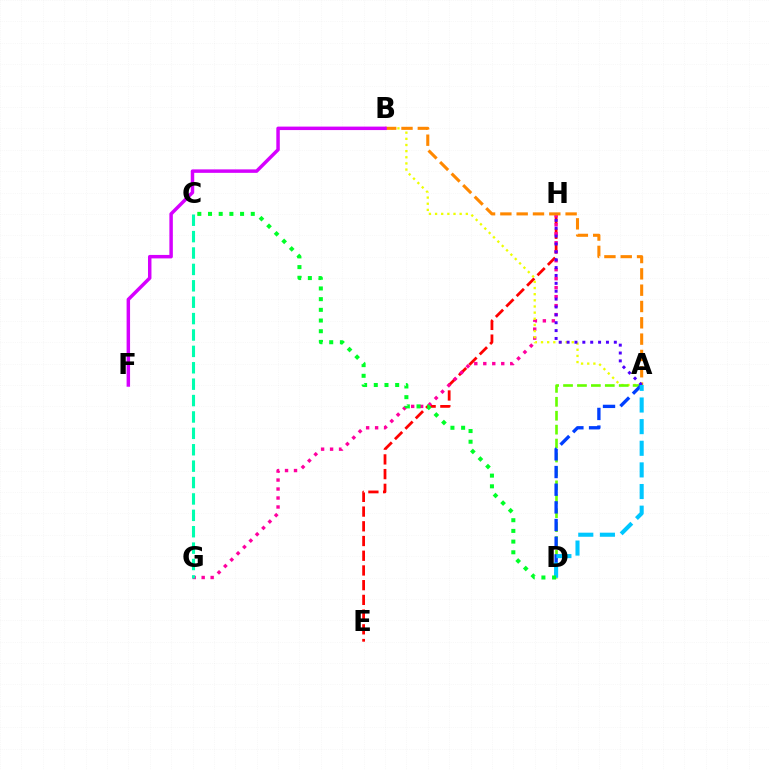{('E', 'H'): [{'color': '#ff0000', 'line_style': 'dashed', 'thickness': 2.0}], ('G', 'H'): [{'color': '#ff00a0', 'line_style': 'dotted', 'thickness': 2.44}], ('A', 'B'): [{'color': '#eeff00', 'line_style': 'dotted', 'thickness': 1.67}, {'color': '#ff8800', 'line_style': 'dashed', 'thickness': 2.22}], ('C', 'G'): [{'color': '#00ffaf', 'line_style': 'dashed', 'thickness': 2.23}], ('A', 'D'): [{'color': '#66ff00', 'line_style': 'dashed', 'thickness': 1.89}, {'color': '#003fff', 'line_style': 'dashed', 'thickness': 2.4}, {'color': '#00c7ff', 'line_style': 'dashed', 'thickness': 2.94}], ('A', 'H'): [{'color': '#4f00ff', 'line_style': 'dotted', 'thickness': 2.14}], ('B', 'F'): [{'color': '#d600ff', 'line_style': 'solid', 'thickness': 2.5}], ('C', 'D'): [{'color': '#00ff27', 'line_style': 'dotted', 'thickness': 2.9}]}